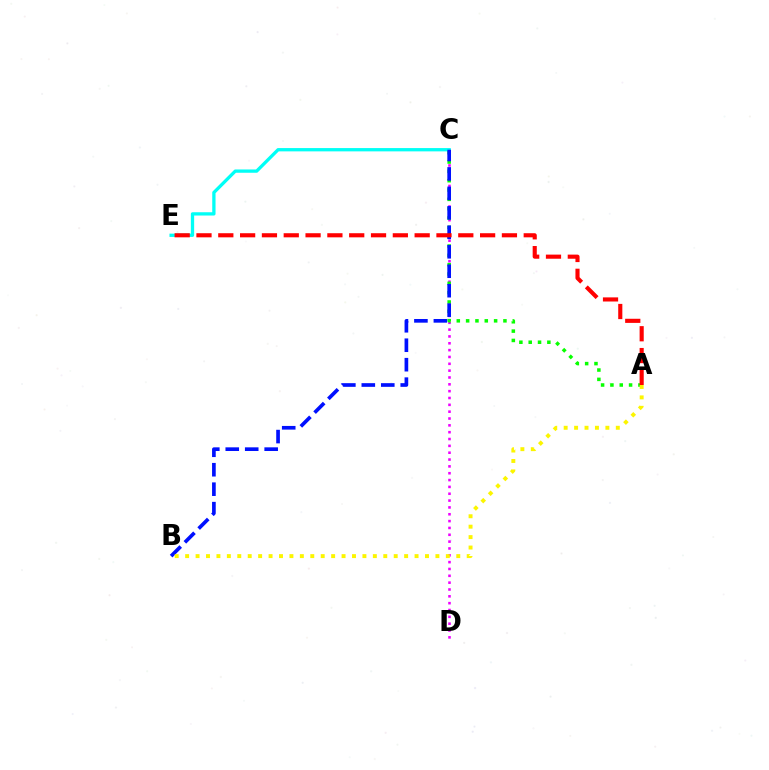{('C', 'E'): [{'color': '#00fff6', 'line_style': 'solid', 'thickness': 2.37}], ('C', 'D'): [{'color': '#ee00ff', 'line_style': 'dotted', 'thickness': 1.86}], ('A', 'C'): [{'color': '#08ff00', 'line_style': 'dotted', 'thickness': 2.53}], ('B', 'C'): [{'color': '#0010ff', 'line_style': 'dashed', 'thickness': 2.64}], ('A', 'E'): [{'color': '#ff0000', 'line_style': 'dashed', 'thickness': 2.96}], ('A', 'B'): [{'color': '#fcf500', 'line_style': 'dotted', 'thickness': 2.83}]}